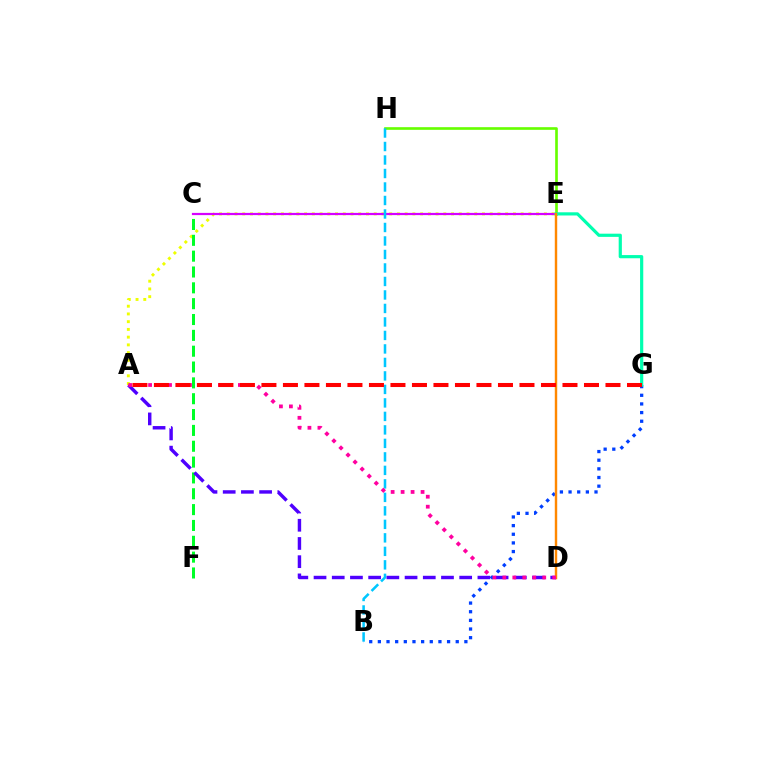{('A', 'E'): [{'color': '#eeff00', 'line_style': 'dotted', 'thickness': 2.1}], ('C', 'E'): [{'color': '#d600ff', 'line_style': 'solid', 'thickness': 1.59}], ('E', 'H'): [{'color': '#66ff00', 'line_style': 'solid', 'thickness': 1.91}], ('B', 'H'): [{'color': '#00c7ff', 'line_style': 'dashed', 'thickness': 1.83}], ('B', 'G'): [{'color': '#003fff', 'line_style': 'dotted', 'thickness': 2.35}], ('C', 'F'): [{'color': '#00ff27', 'line_style': 'dashed', 'thickness': 2.15}], ('E', 'G'): [{'color': '#00ffaf', 'line_style': 'solid', 'thickness': 2.29}], ('A', 'D'): [{'color': '#4f00ff', 'line_style': 'dashed', 'thickness': 2.47}, {'color': '#ff00a0', 'line_style': 'dotted', 'thickness': 2.71}], ('D', 'E'): [{'color': '#ff8800', 'line_style': 'solid', 'thickness': 1.74}], ('A', 'G'): [{'color': '#ff0000', 'line_style': 'dashed', 'thickness': 2.92}]}